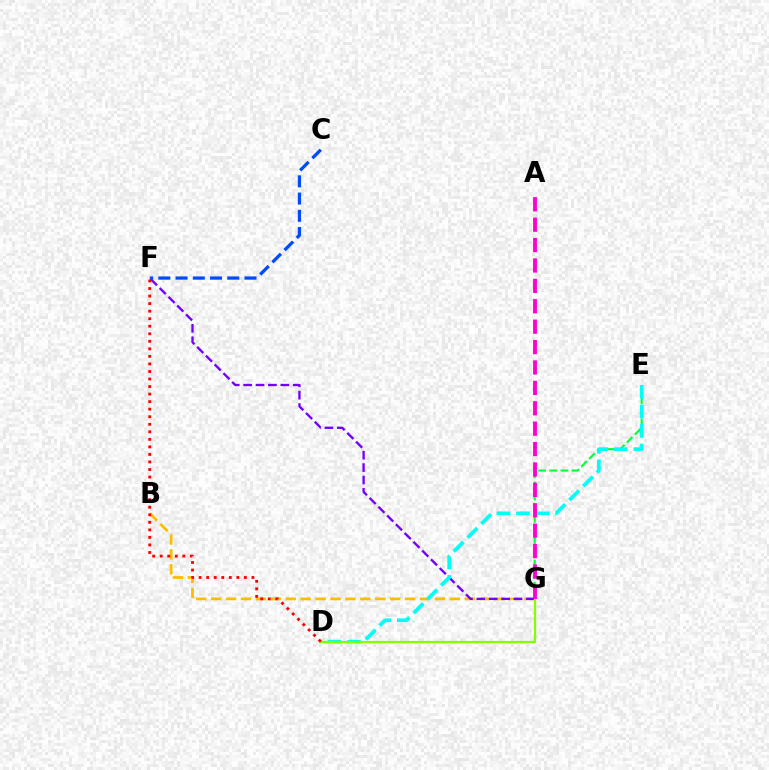{('E', 'G'): [{'color': '#00ff39', 'line_style': 'dashed', 'thickness': 1.51}], ('C', 'F'): [{'color': '#004bff', 'line_style': 'dashed', 'thickness': 2.34}], ('B', 'G'): [{'color': '#ffbd00', 'line_style': 'dashed', 'thickness': 2.03}], ('F', 'G'): [{'color': '#7200ff', 'line_style': 'dashed', 'thickness': 1.68}], ('D', 'E'): [{'color': '#00fff6', 'line_style': 'dashed', 'thickness': 2.66}], ('D', 'G'): [{'color': '#84ff00', 'line_style': 'solid', 'thickness': 1.6}], ('A', 'G'): [{'color': '#ff00cf', 'line_style': 'dashed', 'thickness': 2.77}], ('D', 'F'): [{'color': '#ff0000', 'line_style': 'dotted', 'thickness': 2.05}]}